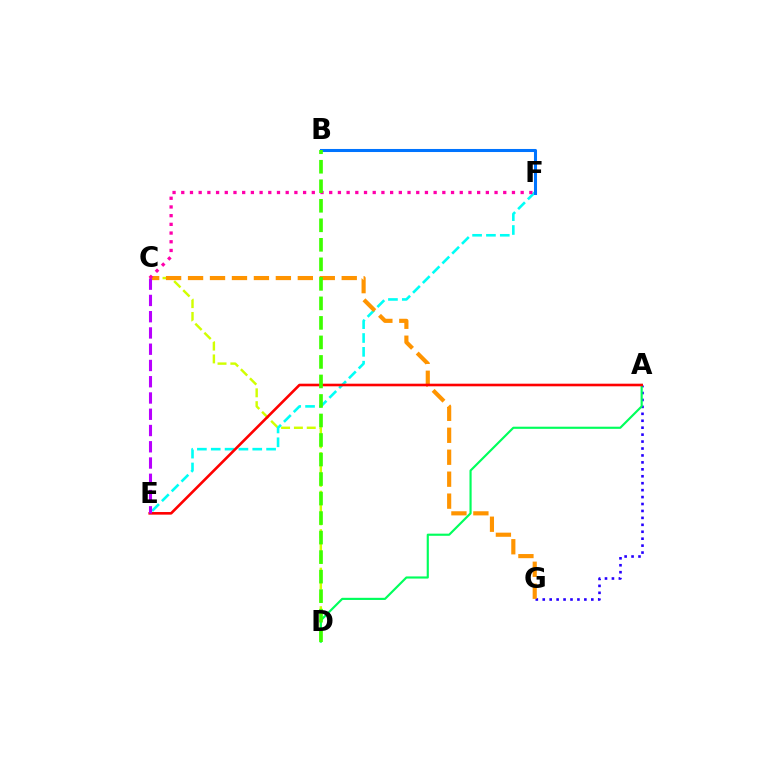{('A', 'G'): [{'color': '#2500ff', 'line_style': 'dotted', 'thickness': 1.88}], ('C', 'D'): [{'color': '#d1ff00', 'line_style': 'dashed', 'thickness': 1.74}], ('A', 'D'): [{'color': '#00ff5c', 'line_style': 'solid', 'thickness': 1.55}], ('E', 'F'): [{'color': '#00fff6', 'line_style': 'dashed', 'thickness': 1.88}], ('C', 'G'): [{'color': '#ff9400', 'line_style': 'dashed', 'thickness': 2.98}], ('A', 'E'): [{'color': '#ff0000', 'line_style': 'solid', 'thickness': 1.88}], ('B', 'F'): [{'color': '#0074ff', 'line_style': 'solid', 'thickness': 2.2}], ('C', 'F'): [{'color': '#ff00ac', 'line_style': 'dotted', 'thickness': 2.36}], ('C', 'E'): [{'color': '#b900ff', 'line_style': 'dashed', 'thickness': 2.21}], ('B', 'D'): [{'color': '#3dff00', 'line_style': 'dashed', 'thickness': 2.65}]}